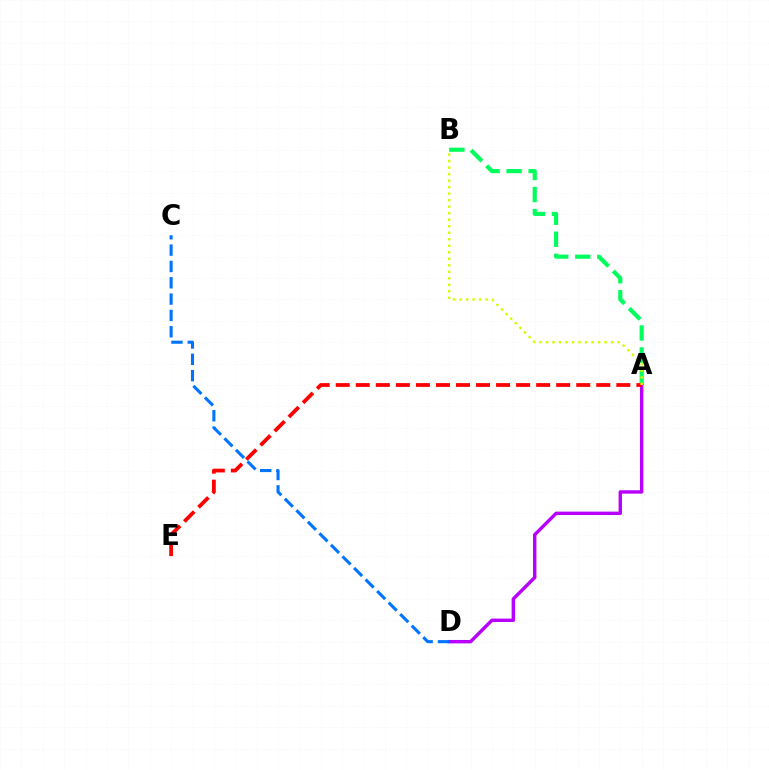{('A', 'B'): [{'color': '#00ff5c', 'line_style': 'dashed', 'thickness': 2.99}, {'color': '#d1ff00', 'line_style': 'dotted', 'thickness': 1.77}], ('A', 'D'): [{'color': '#b900ff', 'line_style': 'solid', 'thickness': 2.45}], ('A', 'E'): [{'color': '#ff0000', 'line_style': 'dashed', 'thickness': 2.72}], ('C', 'D'): [{'color': '#0074ff', 'line_style': 'dashed', 'thickness': 2.22}]}